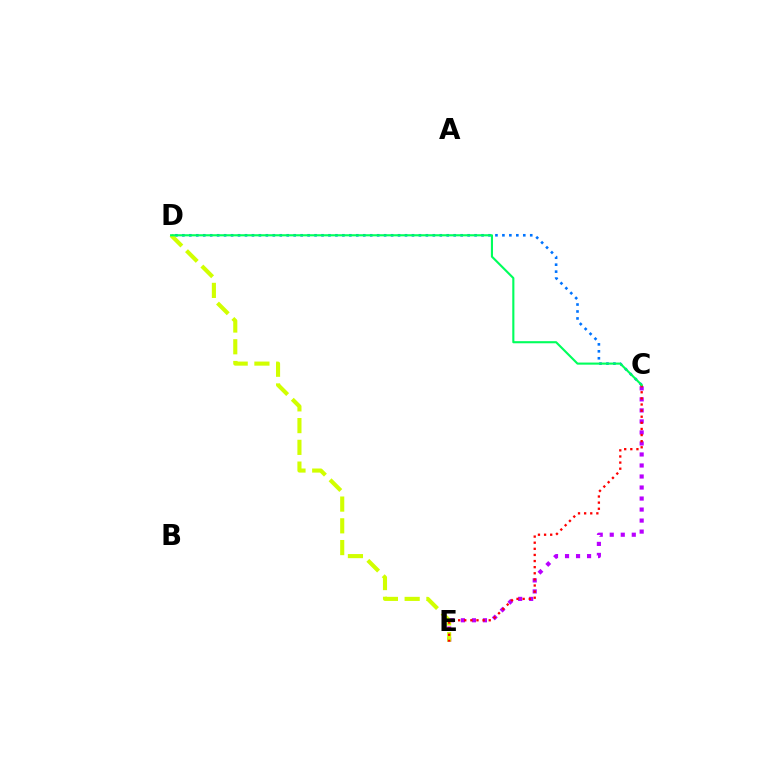{('C', 'E'): [{'color': '#b900ff', 'line_style': 'dotted', 'thickness': 2.99}, {'color': '#ff0000', 'line_style': 'dotted', 'thickness': 1.66}], ('C', 'D'): [{'color': '#0074ff', 'line_style': 'dotted', 'thickness': 1.89}, {'color': '#00ff5c', 'line_style': 'solid', 'thickness': 1.52}], ('D', 'E'): [{'color': '#d1ff00', 'line_style': 'dashed', 'thickness': 2.95}]}